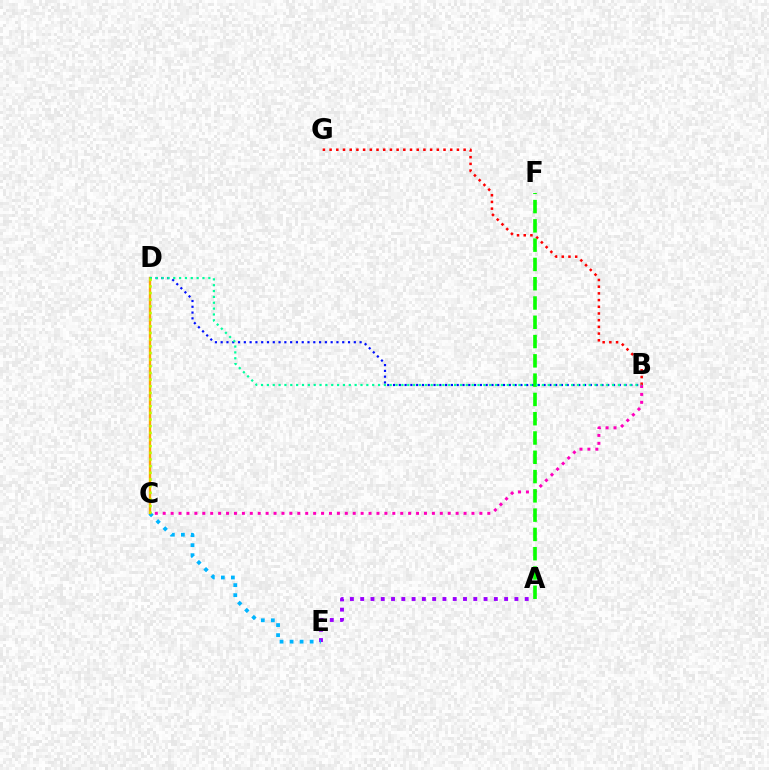{('A', 'E'): [{'color': '#9b00ff', 'line_style': 'dotted', 'thickness': 2.79}], ('B', 'C'): [{'color': '#ff00bd', 'line_style': 'dotted', 'thickness': 2.15}], ('B', 'G'): [{'color': '#ff0000', 'line_style': 'dotted', 'thickness': 1.82}], ('C', 'E'): [{'color': '#00b5ff', 'line_style': 'dotted', 'thickness': 2.73}], ('B', 'D'): [{'color': '#0010ff', 'line_style': 'dotted', 'thickness': 1.57}, {'color': '#00ff9d', 'line_style': 'dotted', 'thickness': 1.59}], ('A', 'F'): [{'color': '#08ff00', 'line_style': 'dashed', 'thickness': 2.62}], ('C', 'D'): [{'color': '#ffa500', 'line_style': 'solid', 'thickness': 1.71}, {'color': '#b3ff00', 'line_style': 'dotted', 'thickness': 1.81}]}